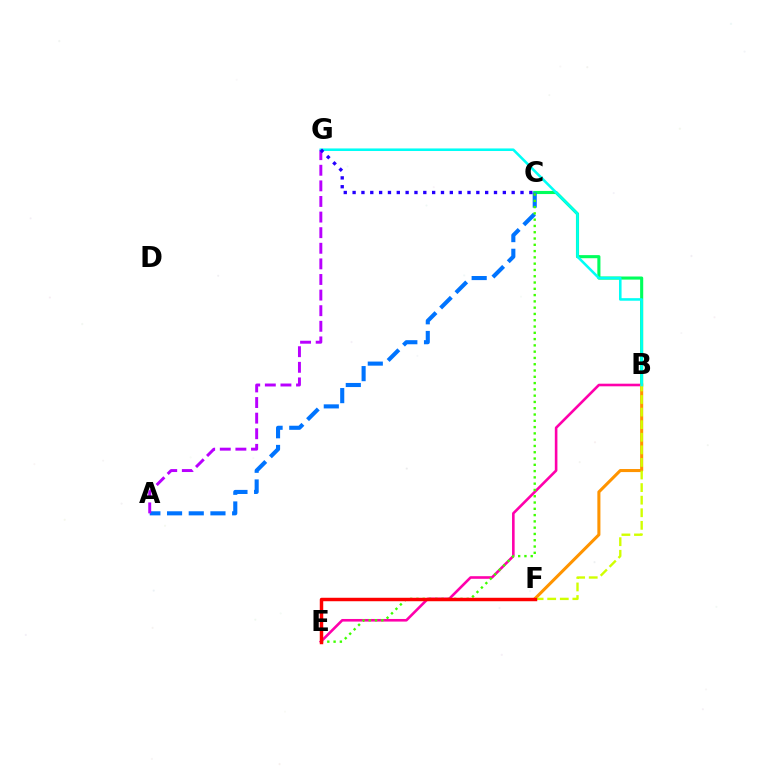{('B', 'C'): [{'color': '#00ff5c', 'line_style': 'solid', 'thickness': 2.23}], ('A', 'C'): [{'color': '#0074ff', 'line_style': 'dashed', 'thickness': 2.95}], ('B', 'E'): [{'color': '#ff00ac', 'line_style': 'solid', 'thickness': 1.88}], ('A', 'G'): [{'color': '#b900ff', 'line_style': 'dashed', 'thickness': 2.12}], ('C', 'E'): [{'color': '#3dff00', 'line_style': 'dotted', 'thickness': 1.71}], ('B', 'F'): [{'color': '#ff9400', 'line_style': 'solid', 'thickness': 2.2}, {'color': '#d1ff00', 'line_style': 'dashed', 'thickness': 1.71}], ('B', 'G'): [{'color': '#00fff6', 'line_style': 'solid', 'thickness': 1.85}], ('E', 'F'): [{'color': '#ff0000', 'line_style': 'solid', 'thickness': 2.49}], ('C', 'G'): [{'color': '#2500ff', 'line_style': 'dotted', 'thickness': 2.4}]}